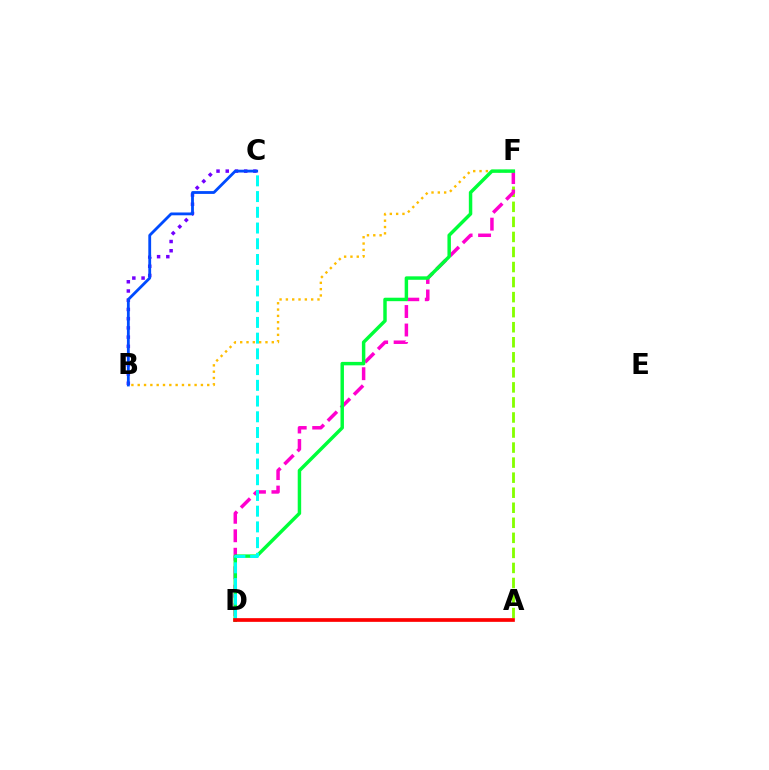{('A', 'F'): [{'color': '#84ff00', 'line_style': 'dashed', 'thickness': 2.04}], ('D', 'F'): [{'color': '#ff00cf', 'line_style': 'dashed', 'thickness': 2.51}, {'color': '#00ff39', 'line_style': 'solid', 'thickness': 2.49}], ('B', 'C'): [{'color': '#7200ff', 'line_style': 'dotted', 'thickness': 2.51}, {'color': '#004bff', 'line_style': 'solid', 'thickness': 2.03}], ('B', 'F'): [{'color': '#ffbd00', 'line_style': 'dotted', 'thickness': 1.72}], ('C', 'D'): [{'color': '#00fff6', 'line_style': 'dashed', 'thickness': 2.14}], ('A', 'D'): [{'color': '#ff0000', 'line_style': 'solid', 'thickness': 2.66}]}